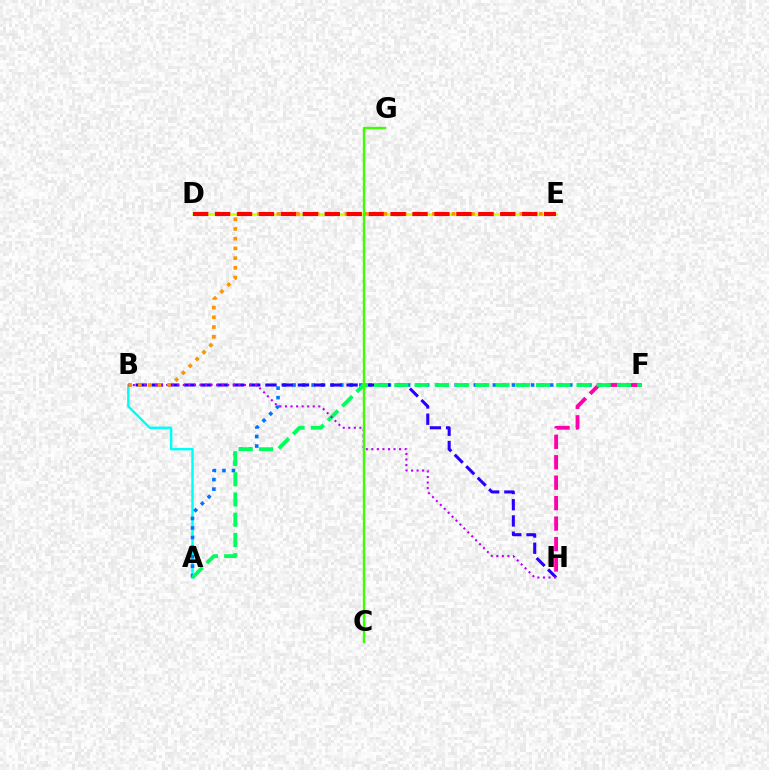{('A', 'B'): [{'color': '#00fff6', 'line_style': 'solid', 'thickness': 1.78}], ('A', 'F'): [{'color': '#0074ff', 'line_style': 'dotted', 'thickness': 2.59}, {'color': '#00ff5c', 'line_style': 'dashed', 'thickness': 2.75}], ('D', 'E'): [{'color': '#d1ff00', 'line_style': 'solid', 'thickness': 1.99}, {'color': '#ff0000', 'line_style': 'dashed', 'thickness': 2.98}], ('B', 'H'): [{'color': '#2500ff', 'line_style': 'dashed', 'thickness': 2.2}, {'color': '#b900ff', 'line_style': 'dotted', 'thickness': 1.51}], ('F', 'H'): [{'color': '#ff00ac', 'line_style': 'dashed', 'thickness': 2.78}], ('B', 'E'): [{'color': '#ff9400', 'line_style': 'dotted', 'thickness': 2.64}], ('C', 'G'): [{'color': '#3dff00', 'line_style': 'solid', 'thickness': 1.72}]}